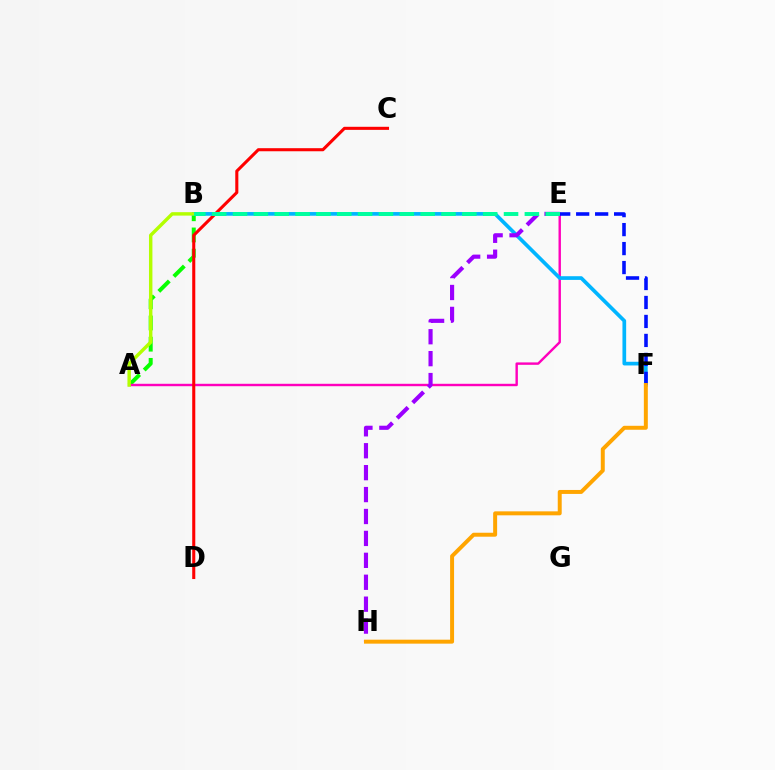{('A', 'B'): [{'color': '#08ff00', 'line_style': 'dashed', 'thickness': 2.88}, {'color': '#b3ff00', 'line_style': 'solid', 'thickness': 2.47}], ('A', 'E'): [{'color': '#ff00bd', 'line_style': 'solid', 'thickness': 1.74}], ('C', 'D'): [{'color': '#ff0000', 'line_style': 'solid', 'thickness': 2.21}], ('B', 'F'): [{'color': '#00b5ff', 'line_style': 'solid', 'thickness': 2.66}], ('E', 'H'): [{'color': '#9b00ff', 'line_style': 'dashed', 'thickness': 2.98}], ('E', 'F'): [{'color': '#0010ff', 'line_style': 'dashed', 'thickness': 2.58}], ('F', 'H'): [{'color': '#ffa500', 'line_style': 'solid', 'thickness': 2.85}], ('B', 'E'): [{'color': '#00ff9d', 'line_style': 'dashed', 'thickness': 2.83}]}